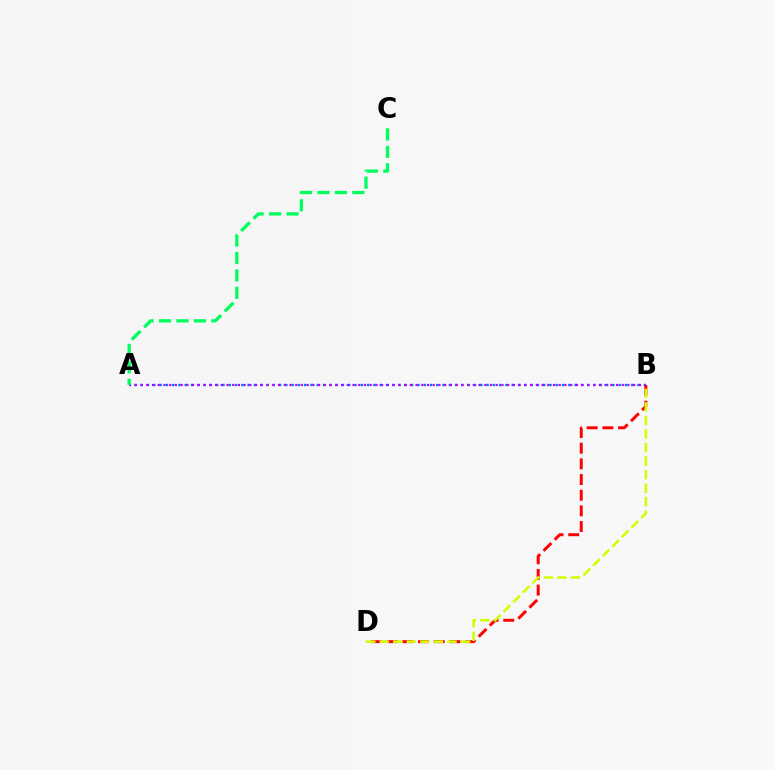{('A', 'B'): [{'color': '#0074ff', 'line_style': 'dotted', 'thickness': 1.71}, {'color': '#b900ff', 'line_style': 'dotted', 'thickness': 1.56}], ('B', 'D'): [{'color': '#ff0000', 'line_style': 'dashed', 'thickness': 2.13}, {'color': '#d1ff00', 'line_style': 'dashed', 'thickness': 1.84}], ('A', 'C'): [{'color': '#00ff5c', 'line_style': 'dashed', 'thickness': 2.37}]}